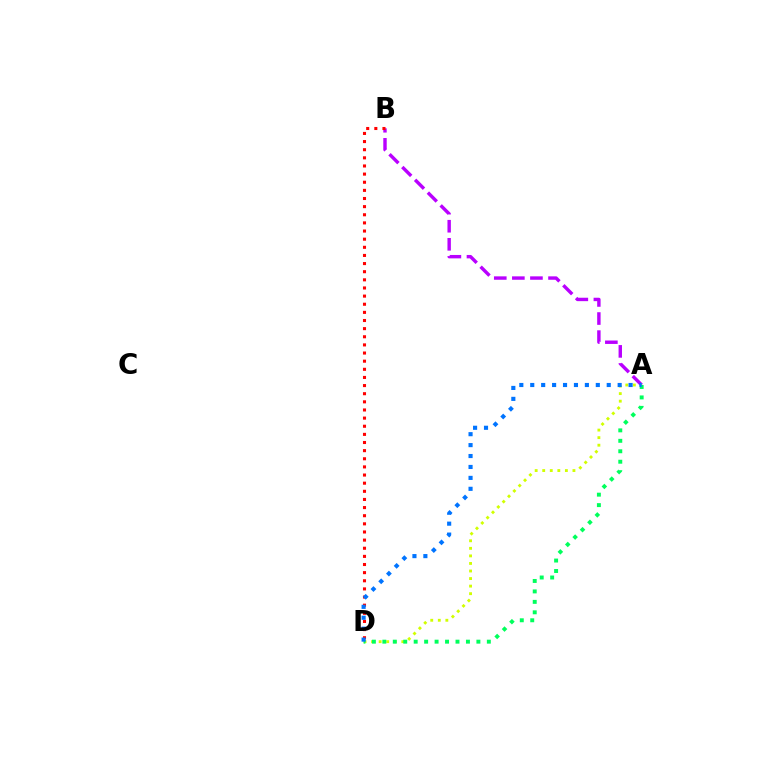{('A', 'B'): [{'color': '#b900ff', 'line_style': 'dashed', 'thickness': 2.46}], ('B', 'D'): [{'color': '#ff0000', 'line_style': 'dotted', 'thickness': 2.21}], ('A', 'D'): [{'color': '#d1ff00', 'line_style': 'dotted', 'thickness': 2.05}, {'color': '#00ff5c', 'line_style': 'dotted', 'thickness': 2.84}, {'color': '#0074ff', 'line_style': 'dotted', 'thickness': 2.97}]}